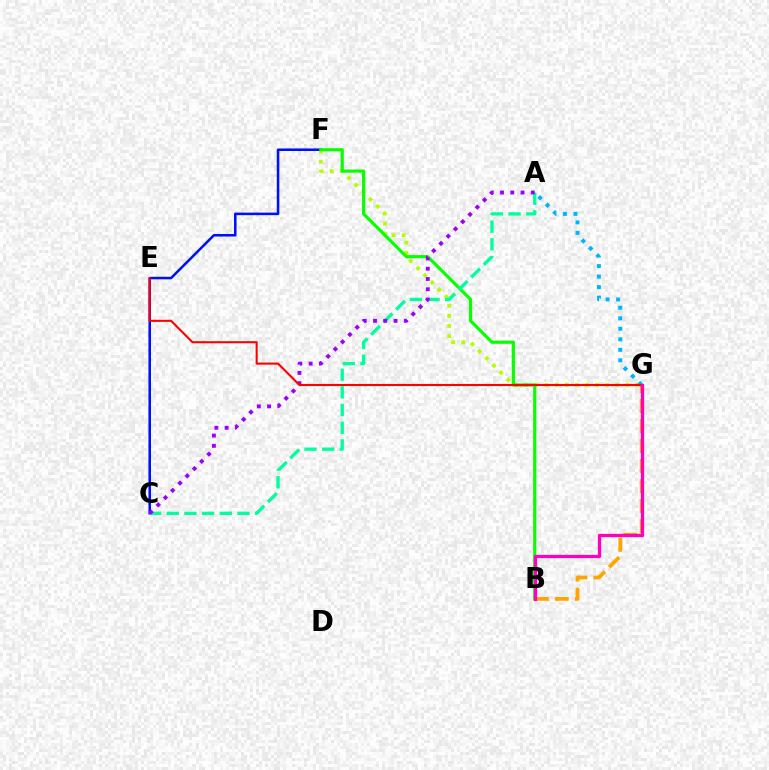{('F', 'G'): [{'color': '#b3ff00', 'line_style': 'dotted', 'thickness': 2.74}], ('B', 'G'): [{'color': '#ffa500', 'line_style': 'dashed', 'thickness': 2.72}, {'color': '#ff00bd', 'line_style': 'solid', 'thickness': 2.36}], ('C', 'F'): [{'color': '#0010ff', 'line_style': 'solid', 'thickness': 1.84}], ('A', 'G'): [{'color': '#00b5ff', 'line_style': 'dotted', 'thickness': 2.86}], ('B', 'F'): [{'color': '#08ff00', 'line_style': 'solid', 'thickness': 2.28}], ('A', 'C'): [{'color': '#00ff9d', 'line_style': 'dashed', 'thickness': 2.4}, {'color': '#9b00ff', 'line_style': 'dotted', 'thickness': 2.79}], ('E', 'G'): [{'color': '#ff0000', 'line_style': 'solid', 'thickness': 1.5}]}